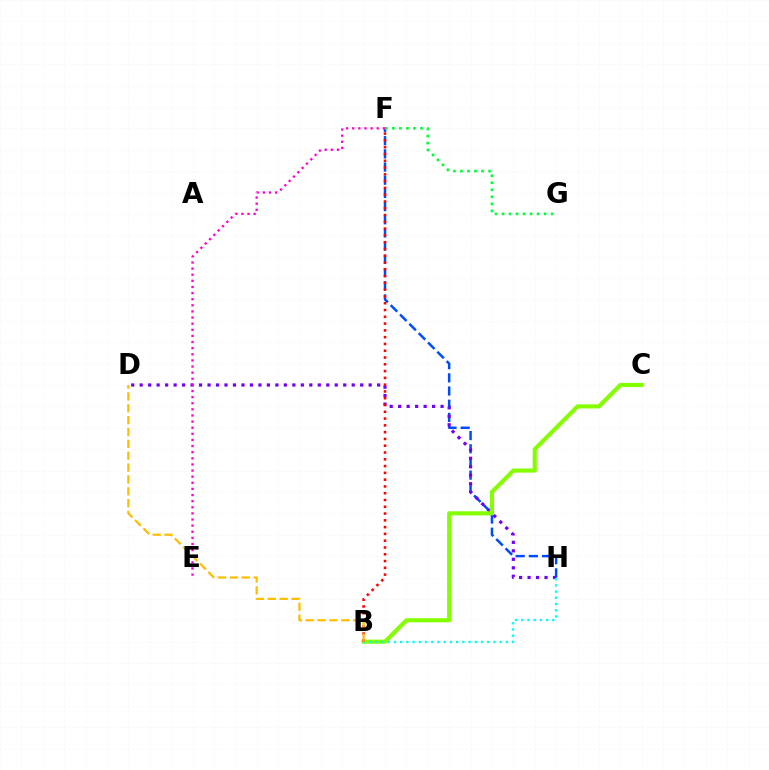{('F', 'H'): [{'color': '#004bff', 'line_style': 'dashed', 'thickness': 1.79}], ('F', 'G'): [{'color': '#00ff39', 'line_style': 'dotted', 'thickness': 1.91}], ('D', 'H'): [{'color': '#7200ff', 'line_style': 'dotted', 'thickness': 2.3}], ('B', 'C'): [{'color': '#84ff00', 'line_style': 'solid', 'thickness': 2.96}], ('B', 'H'): [{'color': '#00fff6', 'line_style': 'dotted', 'thickness': 1.69}], ('B', 'F'): [{'color': '#ff0000', 'line_style': 'dotted', 'thickness': 1.84}], ('E', 'F'): [{'color': '#ff00cf', 'line_style': 'dotted', 'thickness': 1.66}], ('B', 'D'): [{'color': '#ffbd00', 'line_style': 'dashed', 'thickness': 1.61}]}